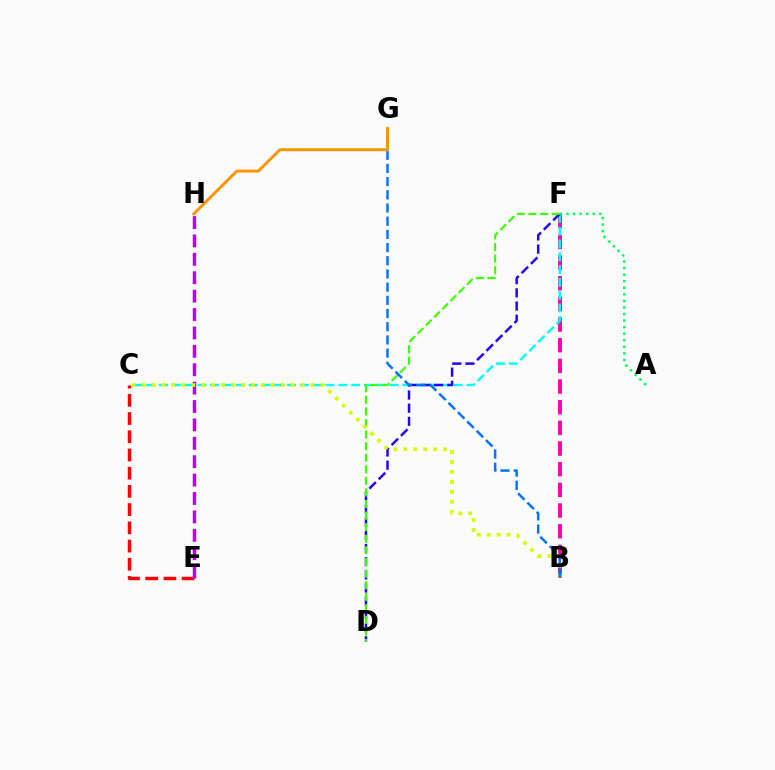{('C', 'E'): [{'color': '#ff0000', 'line_style': 'dashed', 'thickness': 2.47}], ('E', 'H'): [{'color': '#b900ff', 'line_style': 'dashed', 'thickness': 2.5}], ('B', 'F'): [{'color': '#ff00ac', 'line_style': 'dashed', 'thickness': 2.81}], ('C', 'F'): [{'color': '#00fff6', 'line_style': 'dashed', 'thickness': 1.74}], ('D', 'F'): [{'color': '#2500ff', 'line_style': 'dashed', 'thickness': 1.79}, {'color': '#3dff00', 'line_style': 'dashed', 'thickness': 1.57}], ('A', 'F'): [{'color': '#00ff5c', 'line_style': 'dotted', 'thickness': 1.78}], ('B', 'C'): [{'color': '#d1ff00', 'line_style': 'dotted', 'thickness': 2.7}], ('B', 'G'): [{'color': '#0074ff', 'line_style': 'dashed', 'thickness': 1.79}], ('G', 'H'): [{'color': '#ff9400', 'line_style': 'solid', 'thickness': 2.11}]}